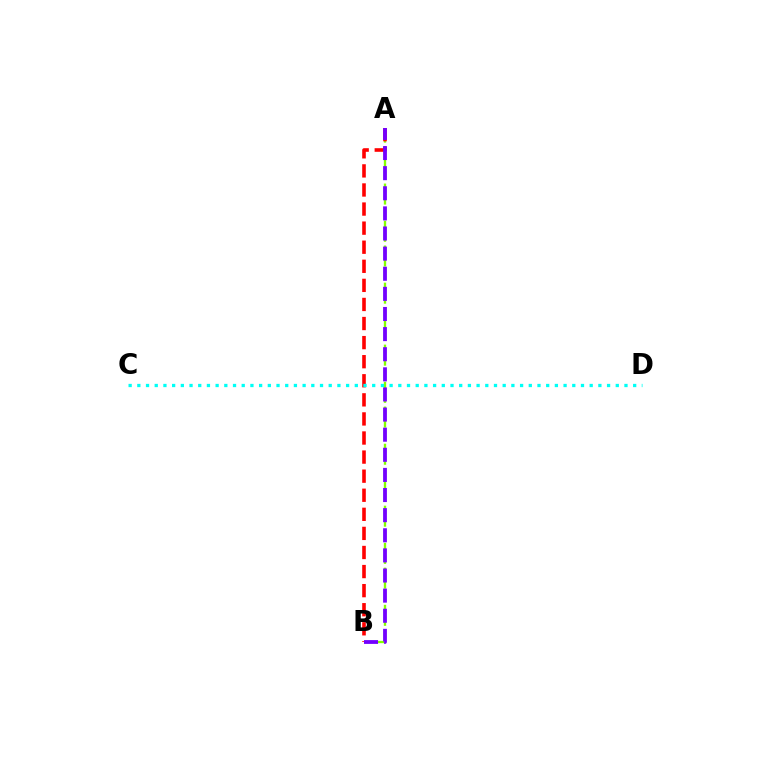{('A', 'B'): [{'color': '#84ff00', 'line_style': 'dashed', 'thickness': 1.68}, {'color': '#ff0000', 'line_style': 'dashed', 'thickness': 2.59}, {'color': '#7200ff', 'line_style': 'dashed', 'thickness': 2.73}], ('C', 'D'): [{'color': '#00fff6', 'line_style': 'dotted', 'thickness': 2.36}]}